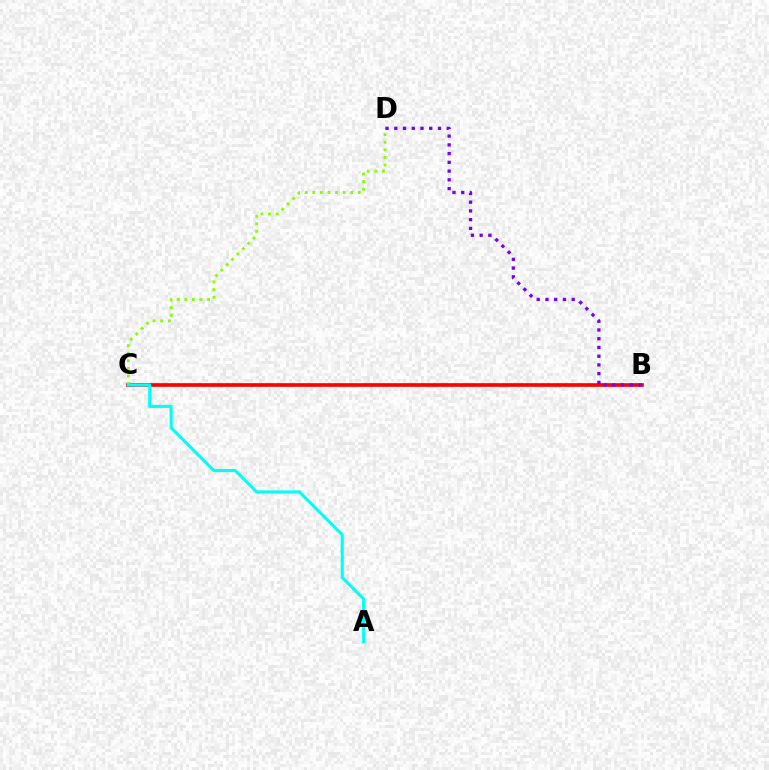{('B', 'C'): [{'color': '#ff0000', 'line_style': 'solid', 'thickness': 2.64}], ('C', 'D'): [{'color': '#84ff00', 'line_style': 'dotted', 'thickness': 2.06}], ('B', 'D'): [{'color': '#7200ff', 'line_style': 'dotted', 'thickness': 2.38}], ('A', 'C'): [{'color': '#00fff6', 'line_style': 'solid', 'thickness': 2.22}]}